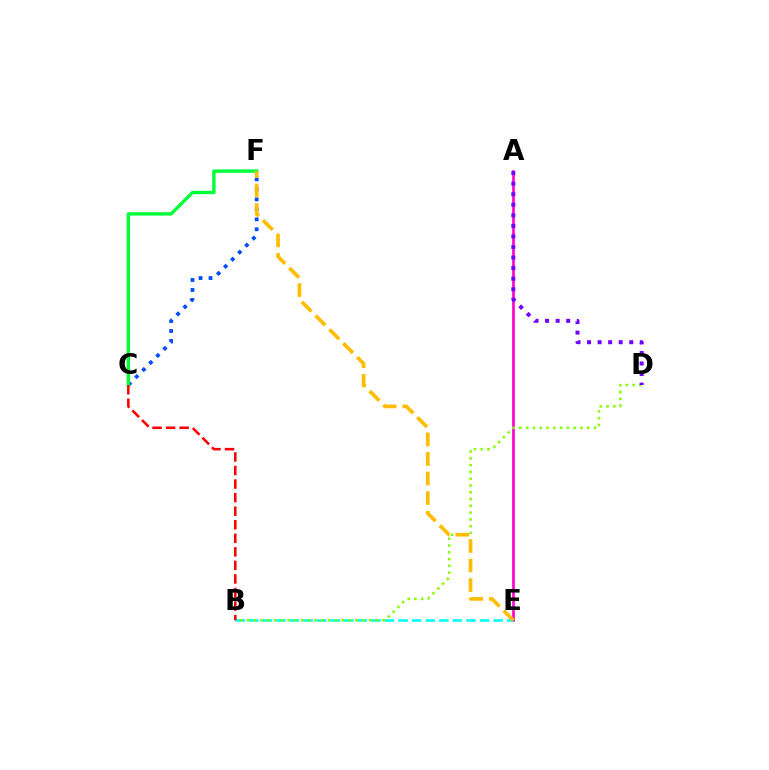{('C', 'F'): [{'color': '#004bff', 'line_style': 'dotted', 'thickness': 2.71}, {'color': '#00ff39', 'line_style': 'solid', 'thickness': 2.42}], ('A', 'E'): [{'color': '#ff00cf', 'line_style': 'solid', 'thickness': 1.92}], ('B', 'E'): [{'color': '#00fff6', 'line_style': 'dashed', 'thickness': 1.84}], ('B', 'D'): [{'color': '#84ff00', 'line_style': 'dotted', 'thickness': 1.84}], ('A', 'D'): [{'color': '#7200ff', 'line_style': 'dotted', 'thickness': 2.87}], ('B', 'C'): [{'color': '#ff0000', 'line_style': 'dashed', 'thickness': 1.84}], ('E', 'F'): [{'color': '#ffbd00', 'line_style': 'dashed', 'thickness': 2.66}]}